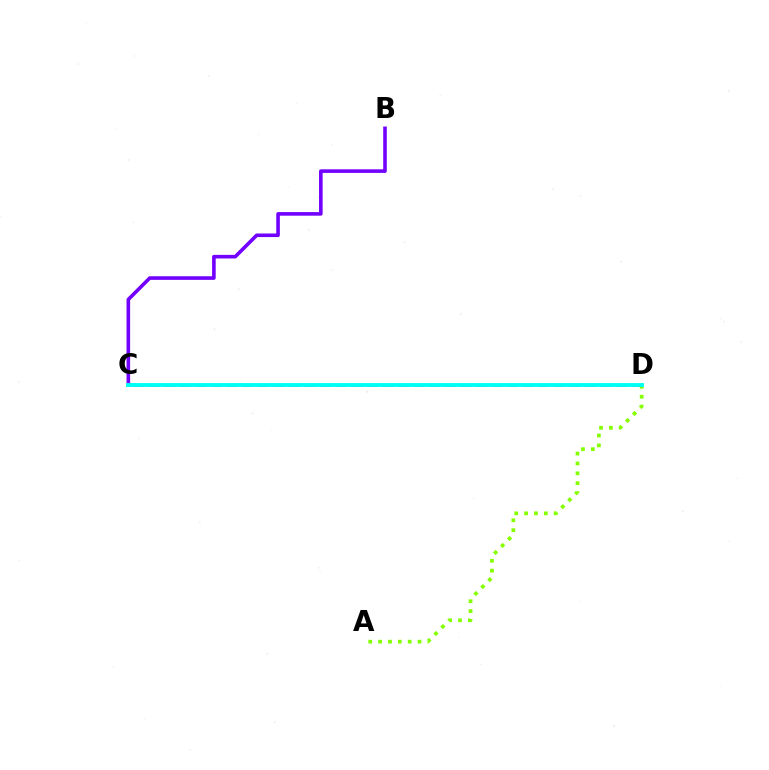{('C', 'D'): [{'color': '#ff0000', 'line_style': 'dashed', 'thickness': 2.12}, {'color': '#00fff6', 'line_style': 'solid', 'thickness': 2.8}], ('A', 'D'): [{'color': '#84ff00', 'line_style': 'dotted', 'thickness': 2.68}], ('B', 'C'): [{'color': '#7200ff', 'line_style': 'solid', 'thickness': 2.59}]}